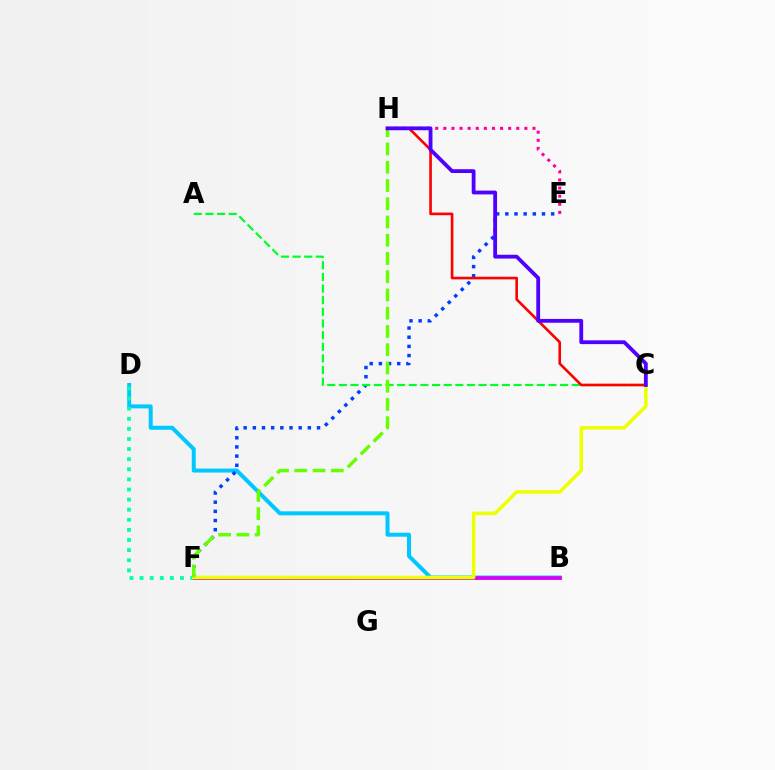{('B', 'D'): [{'color': '#00c7ff', 'line_style': 'solid', 'thickness': 2.87}], ('B', 'F'): [{'color': '#ff8800', 'line_style': 'solid', 'thickness': 2.04}, {'color': '#d600ff', 'line_style': 'solid', 'thickness': 2.6}], ('E', 'F'): [{'color': '#003fff', 'line_style': 'dotted', 'thickness': 2.49}], ('A', 'C'): [{'color': '#00ff27', 'line_style': 'dashed', 'thickness': 1.58}], ('E', 'H'): [{'color': '#ff00a0', 'line_style': 'dotted', 'thickness': 2.2}], ('D', 'F'): [{'color': '#00ffaf', 'line_style': 'dotted', 'thickness': 2.75}], ('C', 'F'): [{'color': '#eeff00', 'line_style': 'solid', 'thickness': 2.52}], ('C', 'H'): [{'color': '#ff0000', 'line_style': 'solid', 'thickness': 1.89}, {'color': '#4f00ff', 'line_style': 'solid', 'thickness': 2.74}], ('F', 'H'): [{'color': '#66ff00', 'line_style': 'dashed', 'thickness': 2.48}]}